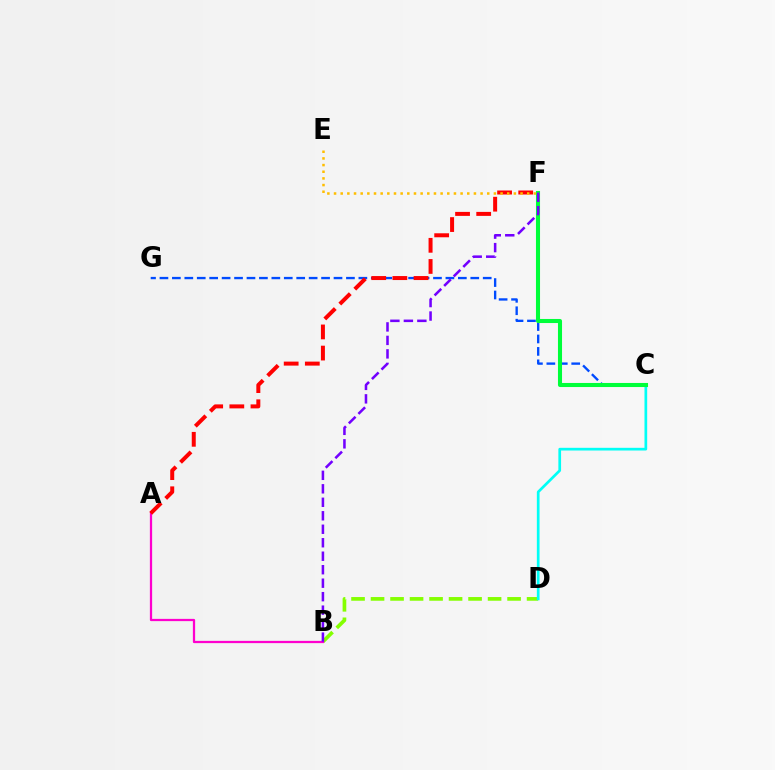{('C', 'G'): [{'color': '#004bff', 'line_style': 'dashed', 'thickness': 1.69}], ('B', 'D'): [{'color': '#84ff00', 'line_style': 'dashed', 'thickness': 2.65}], ('C', 'D'): [{'color': '#00fff6', 'line_style': 'solid', 'thickness': 1.94}], ('A', 'B'): [{'color': '#ff00cf', 'line_style': 'solid', 'thickness': 1.62}], ('C', 'F'): [{'color': '#00ff39', 'line_style': 'solid', 'thickness': 2.93}], ('A', 'F'): [{'color': '#ff0000', 'line_style': 'dashed', 'thickness': 2.87}], ('B', 'F'): [{'color': '#7200ff', 'line_style': 'dashed', 'thickness': 1.83}], ('E', 'F'): [{'color': '#ffbd00', 'line_style': 'dotted', 'thickness': 1.81}]}